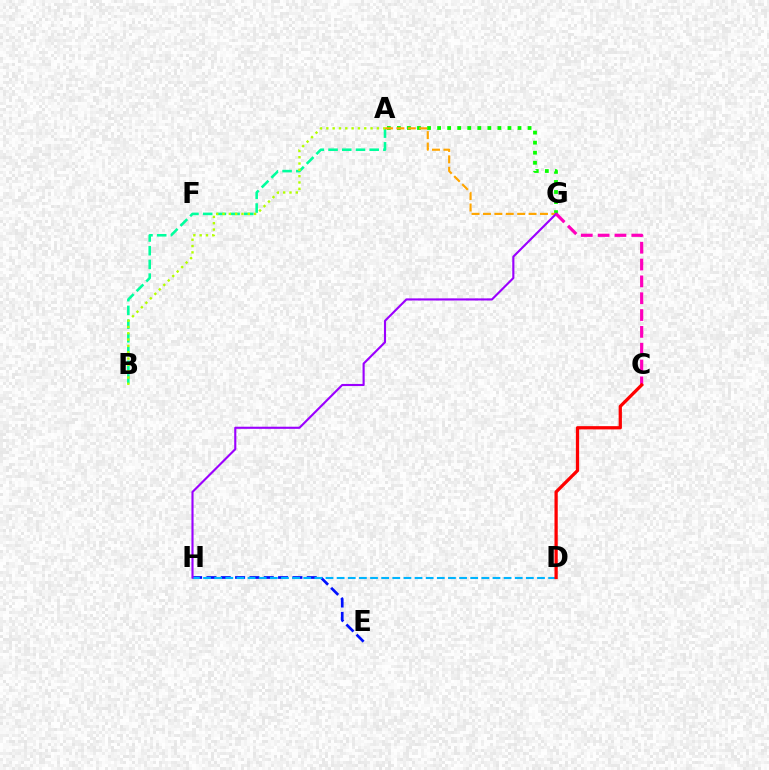{('A', 'B'): [{'color': '#00ff9d', 'line_style': 'dashed', 'thickness': 1.86}, {'color': '#b3ff00', 'line_style': 'dotted', 'thickness': 1.72}], ('E', 'H'): [{'color': '#0010ff', 'line_style': 'dashed', 'thickness': 1.95}], ('D', 'H'): [{'color': '#00b5ff', 'line_style': 'dashed', 'thickness': 1.51}], ('A', 'G'): [{'color': '#08ff00', 'line_style': 'dotted', 'thickness': 2.73}, {'color': '#ffa500', 'line_style': 'dashed', 'thickness': 1.55}], ('G', 'H'): [{'color': '#9b00ff', 'line_style': 'solid', 'thickness': 1.53}], ('C', 'G'): [{'color': '#ff00bd', 'line_style': 'dashed', 'thickness': 2.29}], ('C', 'D'): [{'color': '#ff0000', 'line_style': 'solid', 'thickness': 2.35}]}